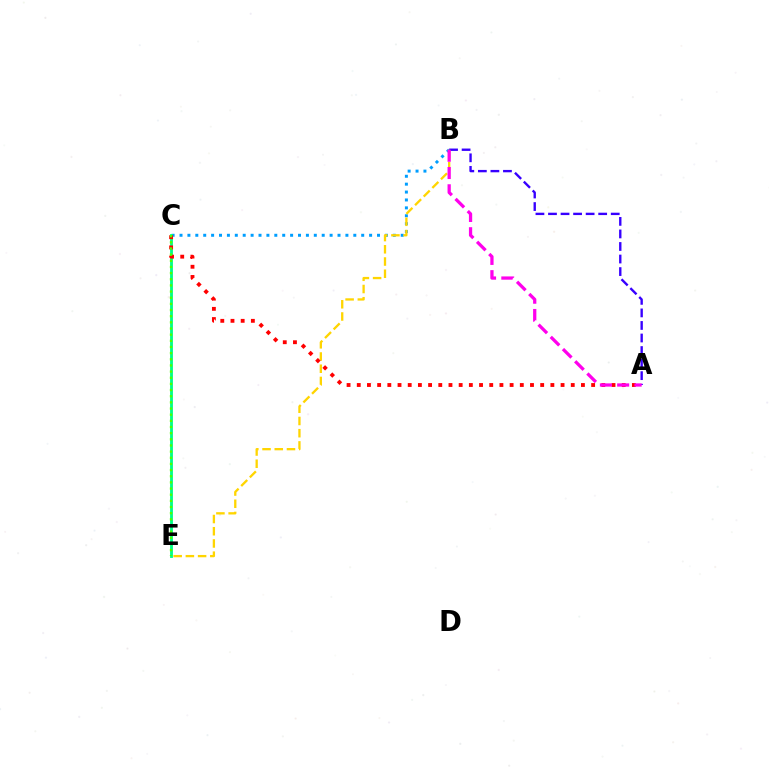{('B', 'C'): [{'color': '#009eff', 'line_style': 'dotted', 'thickness': 2.15}], ('C', 'E'): [{'color': '#00ff86', 'line_style': 'solid', 'thickness': 2.04}, {'color': '#4fff00', 'line_style': 'dotted', 'thickness': 1.67}], ('B', 'E'): [{'color': '#ffd500', 'line_style': 'dashed', 'thickness': 1.66}], ('A', 'C'): [{'color': '#ff0000', 'line_style': 'dotted', 'thickness': 2.77}], ('A', 'B'): [{'color': '#3700ff', 'line_style': 'dashed', 'thickness': 1.7}, {'color': '#ff00ed', 'line_style': 'dashed', 'thickness': 2.35}]}